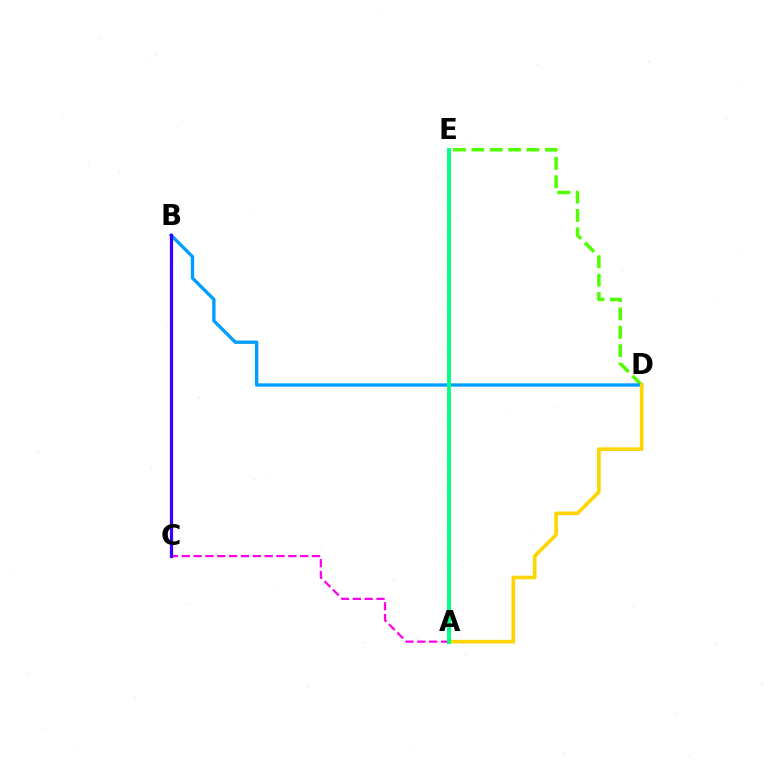{('A', 'E'): [{'color': '#ff0000', 'line_style': 'dotted', 'thickness': 2.78}, {'color': '#00ff86', 'line_style': 'solid', 'thickness': 2.8}], ('D', 'E'): [{'color': '#4fff00', 'line_style': 'dashed', 'thickness': 2.5}], ('B', 'D'): [{'color': '#009eff', 'line_style': 'solid', 'thickness': 2.41}], ('A', 'C'): [{'color': '#ff00ed', 'line_style': 'dashed', 'thickness': 1.61}], ('A', 'D'): [{'color': '#ffd500', 'line_style': 'solid', 'thickness': 2.62}], ('B', 'C'): [{'color': '#3700ff', 'line_style': 'solid', 'thickness': 2.32}]}